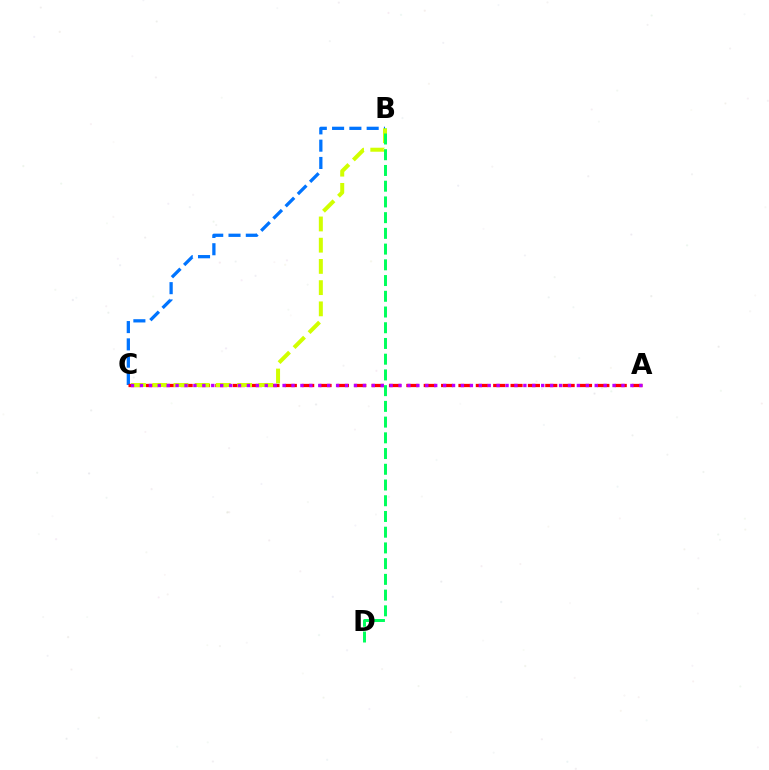{('B', 'C'): [{'color': '#0074ff', 'line_style': 'dashed', 'thickness': 2.35}, {'color': '#d1ff00', 'line_style': 'dashed', 'thickness': 2.88}], ('A', 'C'): [{'color': '#ff0000', 'line_style': 'dashed', 'thickness': 2.36}, {'color': '#b900ff', 'line_style': 'dotted', 'thickness': 2.42}], ('B', 'D'): [{'color': '#00ff5c', 'line_style': 'dashed', 'thickness': 2.14}]}